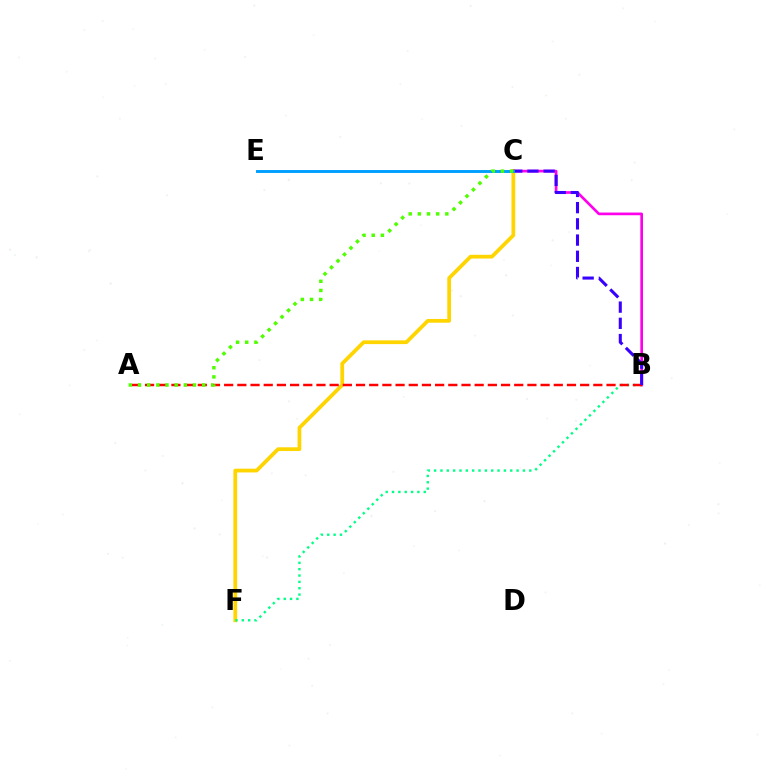{('C', 'F'): [{'color': '#ffd500', 'line_style': 'solid', 'thickness': 2.7}], ('B', 'C'): [{'color': '#ff00ed', 'line_style': 'solid', 'thickness': 1.93}, {'color': '#3700ff', 'line_style': 'dashed', 'thickness': 2.2}], ('B', 'F'): [{'color': '#00ff86', 'line_style': 'dotted', 'thickness': 1.72}], ('A', 'B'): [{'color': '#ff0000', 'line_style': 'dashed', 'thickness': 1.79}], ('C', 'E'): [{'color': '#009eff', 'line_style': 'solid', 'thickness': 2.1}], ('A', 'C'): [{'color': '#4fff00', 'line_style': 'dotted', 'thickness': 2.49}]}